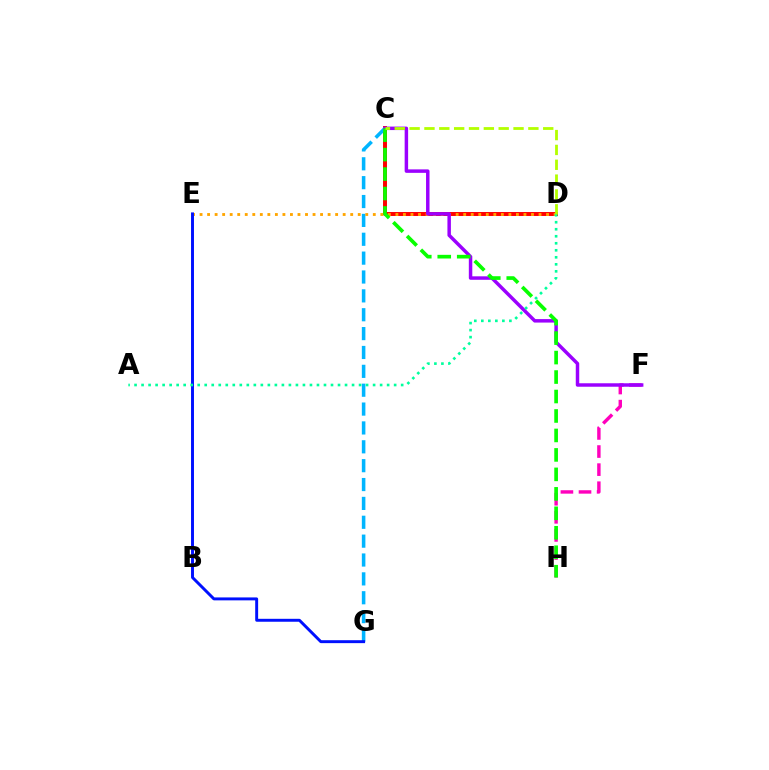{('C', 'D'): [{'color': '#ff0000', 'line_style': 'solid', 'thickness': 2.85}, {'color': '#b3ff00', 'line_style': 'dashed', 'thickness': 2.02}], ('C', 'G'): [{'color': '#00b5ff', 'line_style': 'dashed', 'thickness': 2.56}], ('D', 'E'): [{'color': '#ffa500', 'line_style': 'dotted', 'thickness': 2.05}], ('E', 'G'): [{'color': '#0010ff', 'line_style': 'solid', 'thickness': 2.12}], ('F', 'H'): [{'color': '#ff00bd', 'line_style': 'dashed', 'thickness': 2.46}], ('C', 'F'): [{'color': '#9b00ff', 'line_style': 'solid', 'thickness': 2.5}], ('C', 'H'): [{'color': '#08ff00', 'line_style': 'dashed', 'thickness': 2.64}], ('A', 'D'): [{'color': '#00ff9d', 'line_style': 'dotted', 'thickness': 1.91}]}